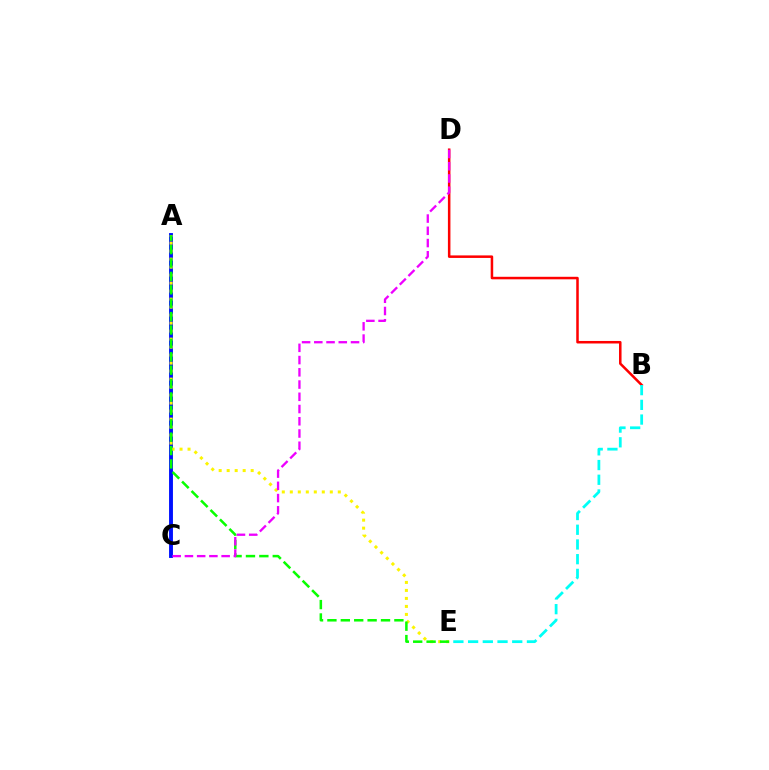{('B', 'D'): [{'color': '#ff0000', 'line_style': 'solid', 'thickness': 1.82}], ('A', 'C'): [{'color': '#0010ff', 'line_style': 'solid', 'thickness': 2.8}], ('A', 'E'): [{'color': '#fcf500', 'line_style': 'dotted', 'thickness': 2.17}, {'color': '#08ff00', 'line_style': 'dashed', 'thickness': 1.82}], ('C', 'D'): [{'color': '#ee00ff', 'line_style': 'dashed', 'thickness': 1.66}], ('B', 'E'): [{'color': '#00fff6', 'line_style': 'dashed', 'thickness': 2.0}]}